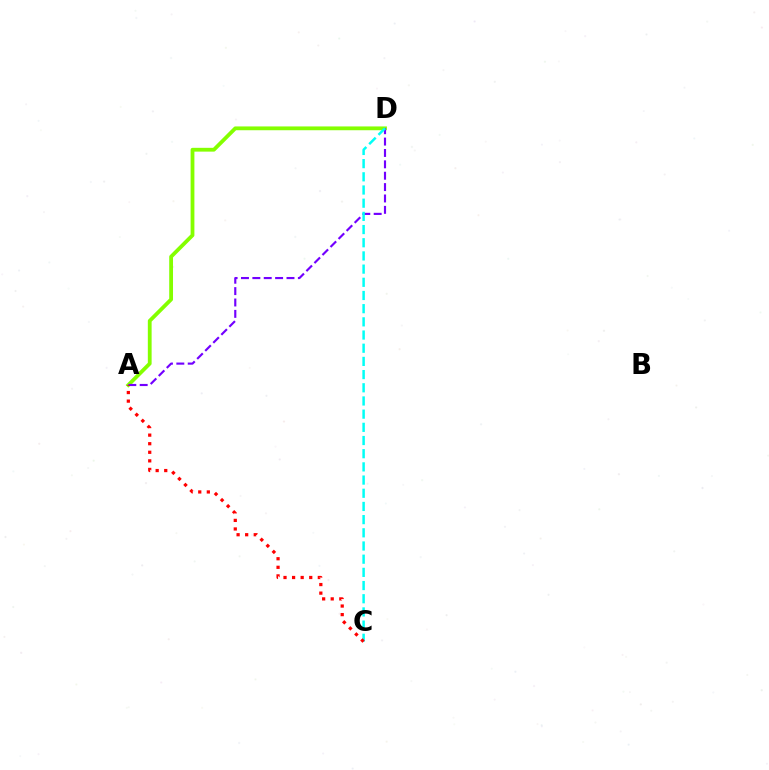{('A', 'D'): [{'color': '#84ff00', 'line_style': 'solid', 'thickness': 2.73}, {'color': '#7200ff', 'line_style': 'dashed', 'thickness': 1.55}], ('C', 'D'): [{'color': '#00fff6', 'line_style': 'dashed', 'thickness': 1.79}], ('A', 'C'): [{'color': '#ff0000', 'line_style': 'dotted', 'thickness': 2.33}]}